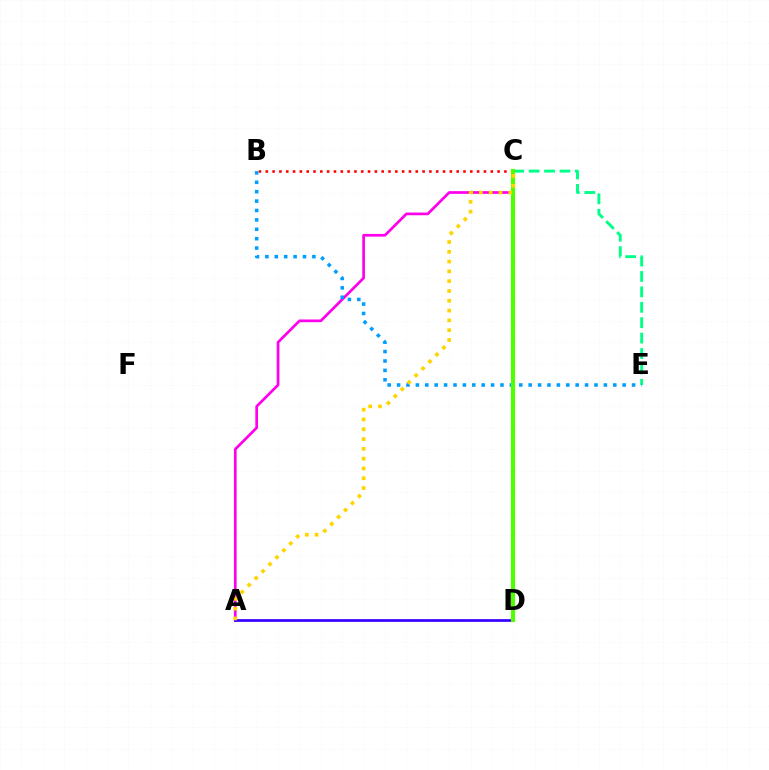{('A', 'C'): [{'color': '#ff00ed', 'line_style': 'solid', 'thickness': 1.95}, {'color': '#ffd500', 'line_style': 'dotted', 'thickness': 2.66}], ('B', 'C'): [{'color': '#ff0000', 'line_style': 'dotted', 'thickness': 1.85}], ('C', 'E'): [{'color': '#00ff86', 'line_style': 'dashed', 'thickness': 2.09}], ('B', 'E'): [{'color': '#009eff', 'line_style': 'dotted', 'thickness': 2.55}], ('A', 'D'): [{'color': '#3700ff', 'line_style': 'solid', 'thickness': 1.95}], ('C', 'D'): [{'color': '#4fff00', 'line_style': 'solid', 'thickness': 2.98}]}